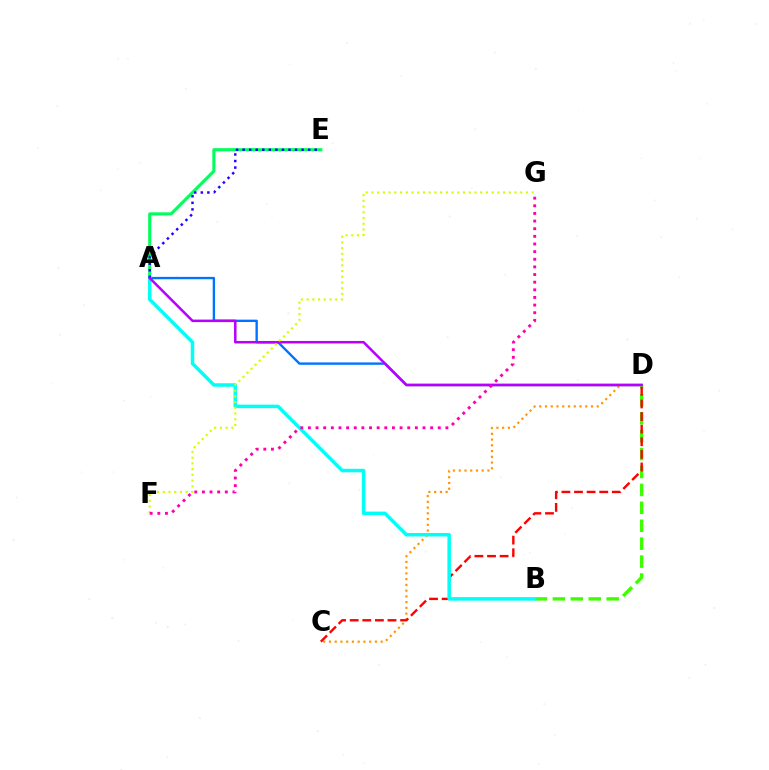{('A', 'D'): [{'color': '#0074ff', 'line_style': 'solid', 'thickness': 1.71}, {'color': '#b900ff', 'line_style': 'solid', 'thickness': 1.81}], ('B', 'D'): [{'color': '#3dff00', 'line_style': 'dashed', 'thickness': 2.43}], ('A', 'E'): [{'color': '#00ff5c', 'line_style': 'solid', 'thickness': 2.24}, {'color': '#2500ff', 'line_style': 'dotted', 'thickness': 1.78}], ('C', 'D'): [{'color': '#ff9400', 'line_style': 'dotted', 'thickness': 1.56}, {'color': '#ff0000', 'line_style': 'dashed', 'thickness': 1.71}], ('A', 'B'): [{'color': '#00fff6', 'line_style': 'solid', 'thickness': 2.52}], ('F', 'G'): [{'color': '#d1ff00', 'line_style': 'dotted', 'thickness': 1.56}, {'color': '#ff00ac', 'line_style': 'dotted', 'thickness': 2.08}]}